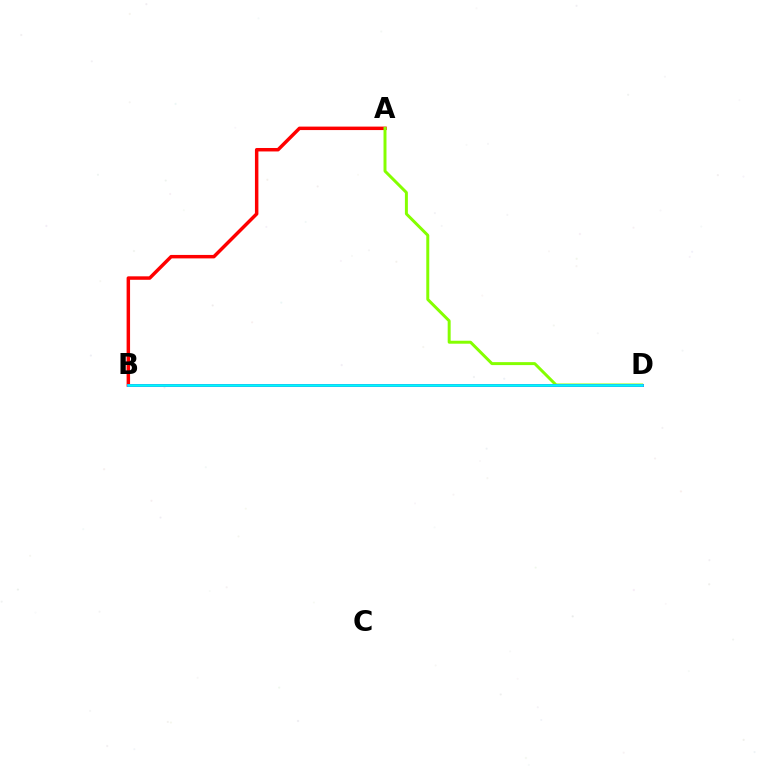{('A', 'B'): [{'color': '#ff0000', 'line_style': 'solid', 'thickness': 2.5}], ('A', 'D'): [{'color': '#84ff00', 'line_style': 'solid', 'thickness': 2.14}], ('B', 'D'): [{'color': '#7200ff', 'line_style': 'solid', 'thickness': 2.15}, {'color': '#00fff6', 'line_style': 'solid', 'thickness': 1.88}]}